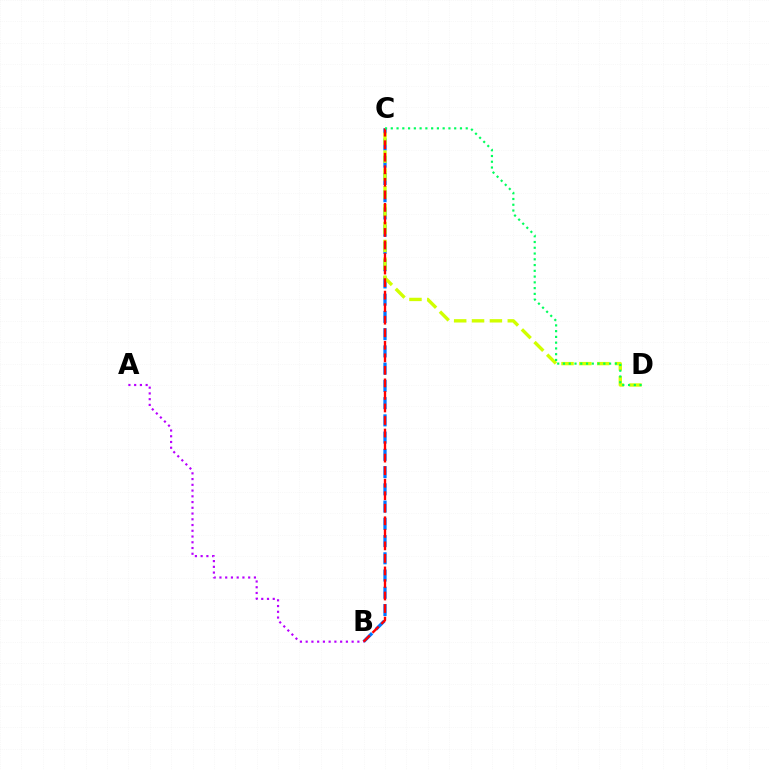{('B', 'C'): [{'color': '#0074ff', 'line_style': 'dashed', 'thickness': 2.34}, {'color': '#ff0000', 'line_style': 'dashed', 'thickness': 1.7}], ('C', 'D'): [{'color': '#d1ff00', 'line_style': 'dashed', 'thickness': 2.43}, {'color': '#00ff5c', 'line_style': 'dotted', 'thickness': 1.57}], ('A', 'B'): [{'color': '#b900ff', 'line_style': 'dotted', 'thickness': 1.56}]}